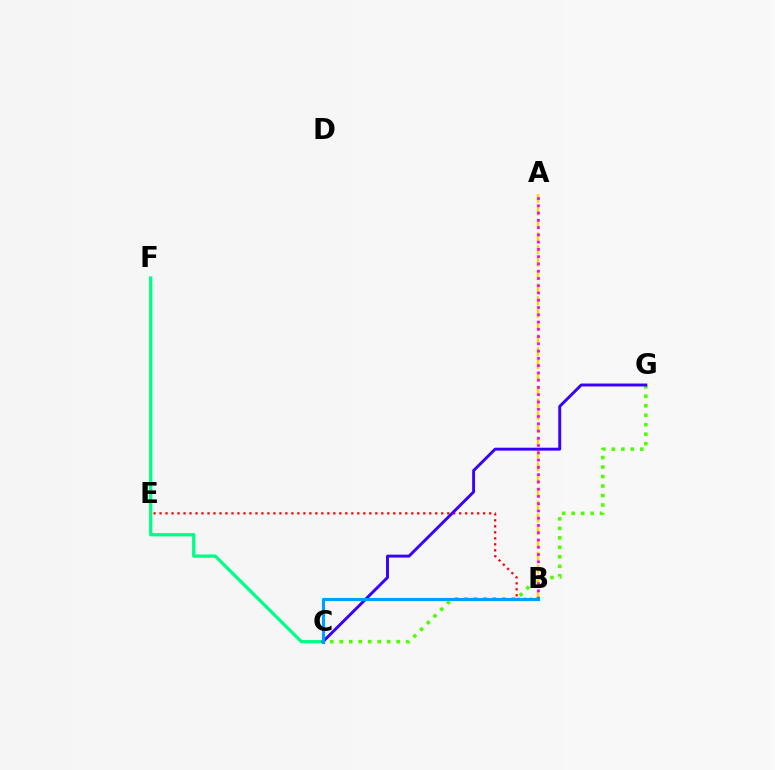{('A', 'B'): [{'color': '#ffd500', 'line_style': 'dashed', 'thickness': 1.74}, {'color': '#ff00ed', 'line_style': 'dotted', 'thickness': 1.97}], ('C', 'G'): [{'color': '#4fff00', 'line_style': 'dotted', 'thickness': 2.58}, {'color': '#3700ff', 'line_style': 'solid', 'thickness': 2.1}], ('C', 'F'): [{'color': '#00ff86', 'line_style': 'solid', 'thickness': 2.37}], ('B', 'E'): [{'color': '#ff0000', 'line_style': 'dotted', 'thickness': 1.63}], ('B', 'C'): [{'color': '#009eff', 'line_style': 'solid', 'thickness': 2.24}]}